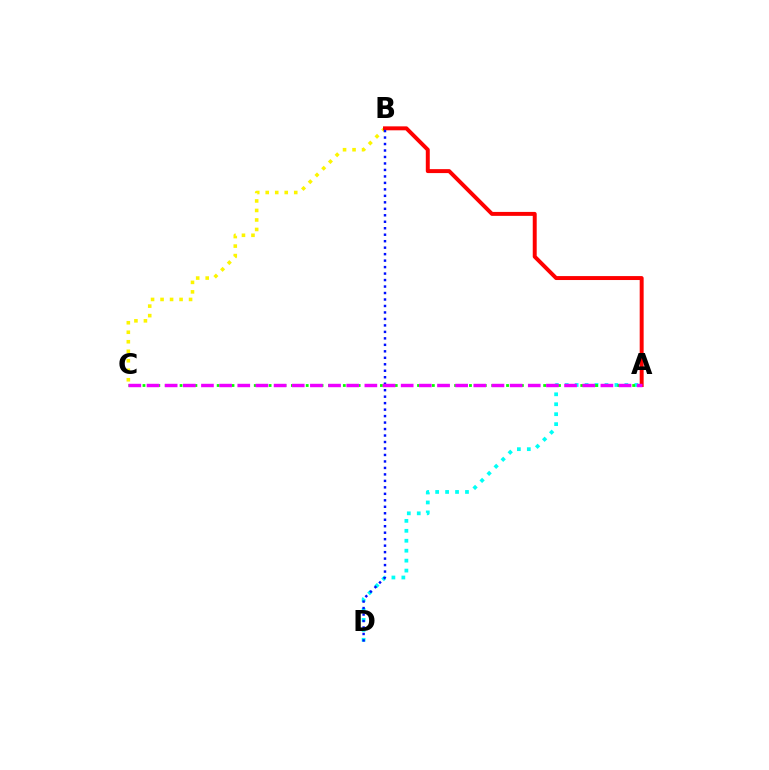{('B', 'C'): [{'color': '#fcf500', 'line_style': 'dotted', 'thickness': 2.58}], ('A', 'D'): [{'color': '#00fff6', 'line_style': 'dotted', 'thickness': 2.7}], ('A', 'C'): [{'color': '#08ff00', 'line_style': 'dotted', 'thickness': 2.02}, {'color': '#ee00ff', 'line_style': 'dashed', 'thickness': 2.47}], ('A', 'B'): [{'color': '#ff0000', 'line_style': 'solid', 'thickness': 2.85}], ('B', 'D'): [{'color': '#0010ff', 'line_style': 'dotted', 'thickness': 1.76}]}